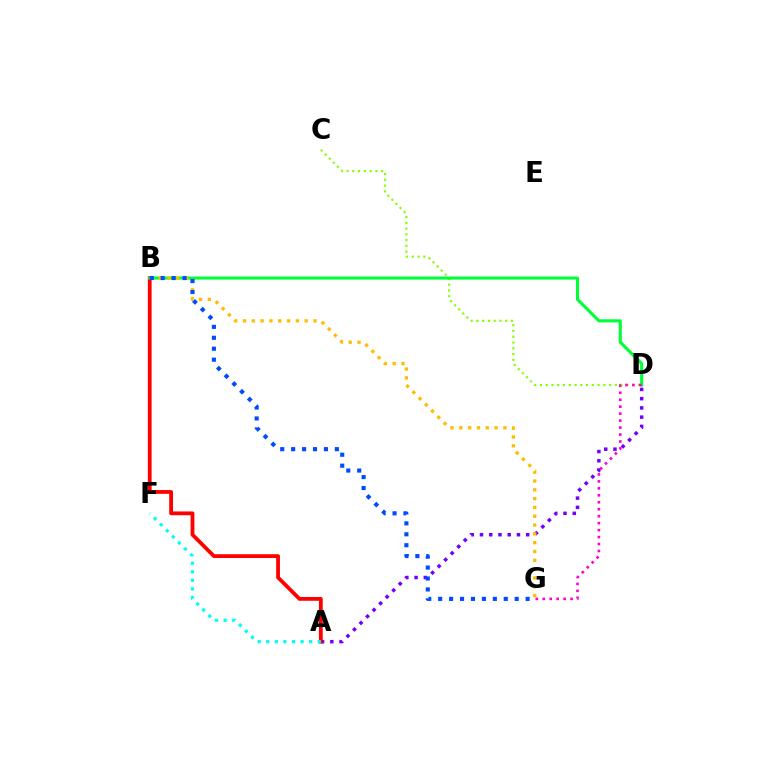{('A', 'D'): [{'color': '#7200ff', 'line_style': 'dotted', 'thickness': 2.51}], ('A', 'B'): [{'color': '#ff0000', 'line_style': 'solid', 'thickness': 2.73}], ('C', 'D'): [{'color': '#84ff00', 'line_style': 'dotted', 'thickness': 1.57}], ('B', 'D'): [{'color': '#00ff39', 'line_style': 'solid', 'thickness': 2.22}], ('B', 'G'): [{'color': '#ffbd00', 'line_style': 'dotted', 'thickness': 2.39}, {'color': '#004bff', 'line_style': 'dotted', 'thickness': 2.97}], ('D', 'G'): [{'color': '#ff00cf', 'line_style': 'dotted', 'thickness': 1.89}], ('A', 'F'): [{'color': '#00fff6', 'line_style': 'dotted', 'thickness': 2.33}]}